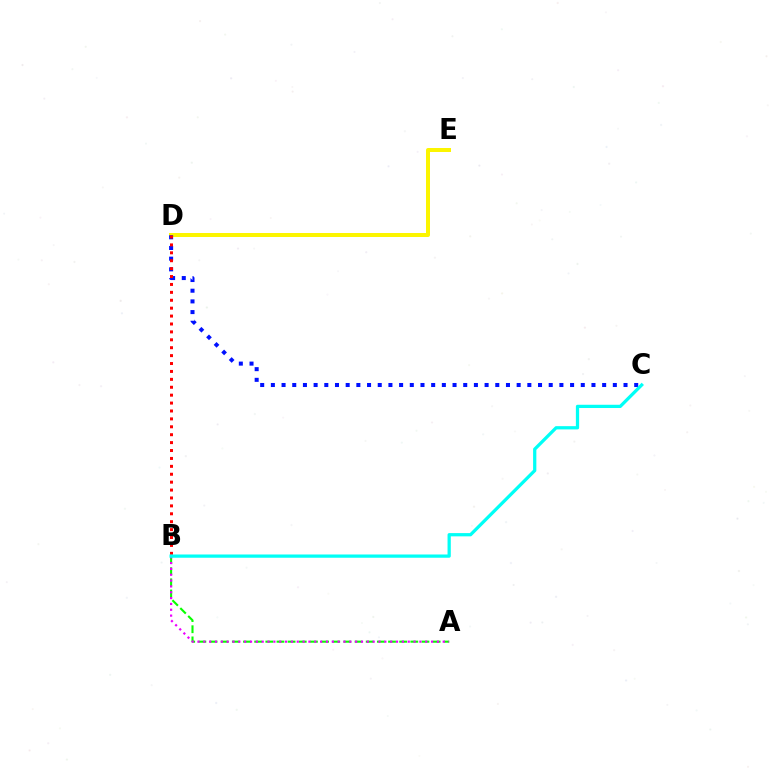{('A', 'B'): [{'color': '#08ff00', 'line_style': 'dashed', 'thickness': 1.52}, {'color': '#ee00ff', 'line_style': 'dotted', 'thickness': 1.59}], ('D', 'E'): [{'color': '#fcf500', 'line_style': 'solid', 'thickness': 2.88}], ('C', 'D'): [{'color': '#0010ff', 'line_style': 'dotted', 'thickness': 2.9}], ('B', 'D'): [{'color': '#ff0000', 'line_style': 'dotted', 'thickness': 2.15}], ('B', 'C'): [{'color': '#00fff6', 'line_style': 'solid', 'thickness': 2.34}]}